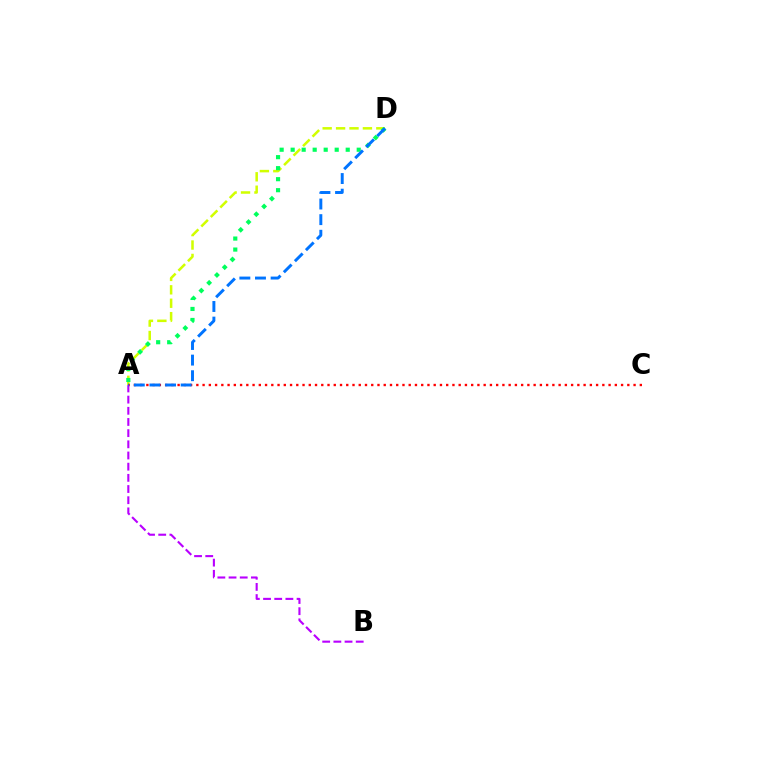{('A', 'D'): [{'color': '#d1ff00', 'line_style': 'dashed', 'thickness': 1.82}, {'color': '#00ff5c', 'line_style': 'dotted', 'thickness': 2.99}, {'color': '#0074ff', 'line_style': 'dashed', 'thickness': 2.12}], ('A', 'C'): [{'color': '#ff0000', 'line_style': 'dotted', 'thickness': 1.7}], ('A', 'B'): [{'color': '#b900ff', 'line_style': 'dashed', 'thickness': 1.52}]}